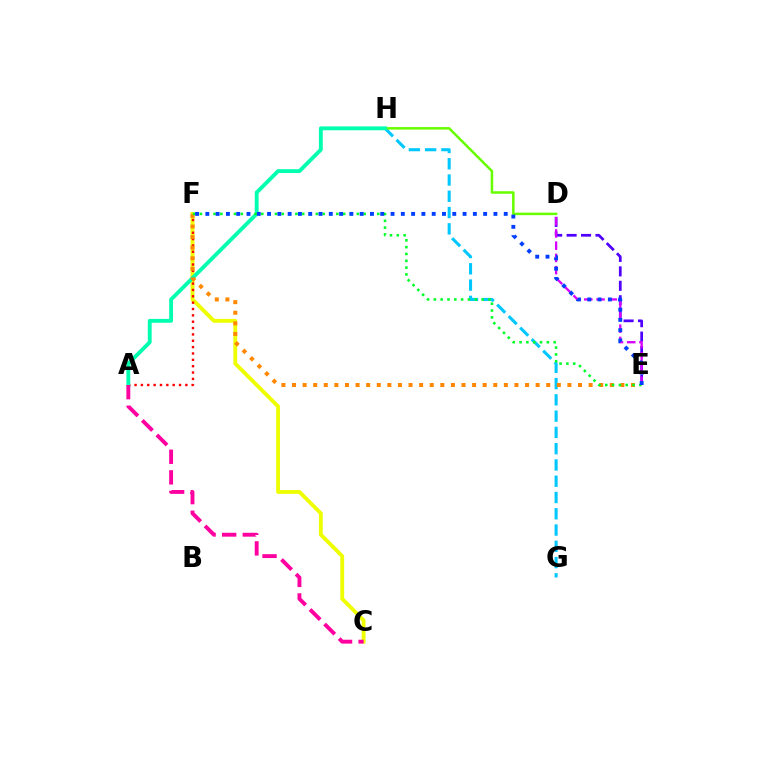{('G', 'H'): [{'color': '#00c7ff', 'line_style': 'dashed', 'thickness': 2.21}], ('C', 'F'): [{'color': '#eeff00', 'line_style': 'solid', 'thickness': 2.77}], ('D', 'E'): [{'color': '#4f00ff', 'line_style': 'dashed', 'thickness': 1.96}, {'color': '#d600ff', 'line_style': 'dashed', 'thickness': 1.66}], ('D', 'H'): [{'color': '#66ff00', 'line_style': 'solid', 'thickness': 1.8}], ('A', 'F'): [{'color': '#ff0000', 'line_style': 'dotted', 'thickness': 1.73}], ('A', 'H'): [{'color': '#00ffaf', 'line_style': 'solid', 'thickness': 2.78}], ('E', 'F'): [{'color': '#ff8800', 'line_style': 'dotted', 'thickness': 2.88}, {'color': '#00ff27', 'line_style': 'dotted', 'thickness': 1.85}, {'color': '#003fff', 'line_style': 'dotted', 'thickness': 2.8}], ('A', 'C'): [{'color': '#ff00a0', 'line_style': 'dashed', 'thickness': 2.8}]}